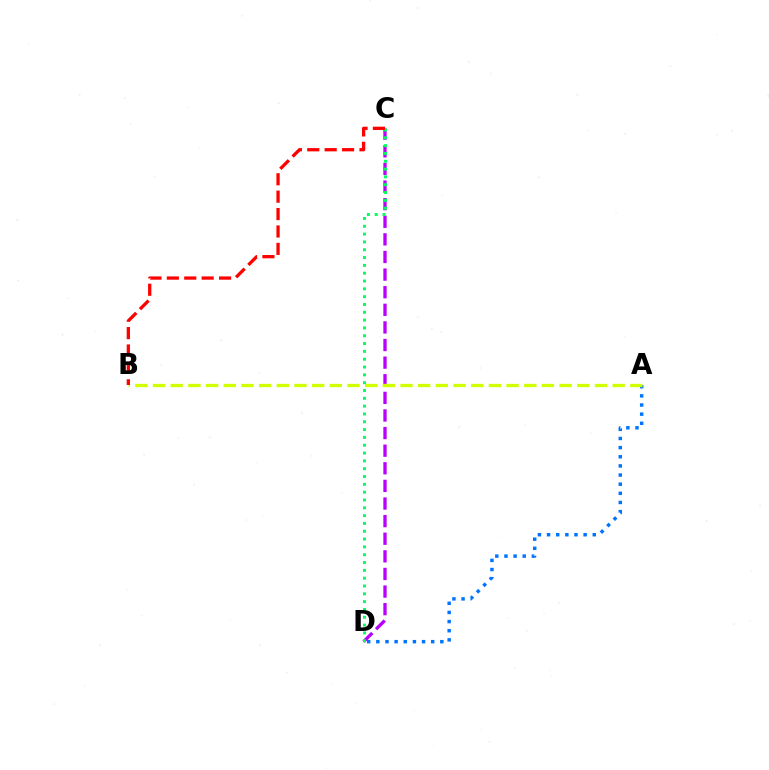{('A', 'D'): [{'color': '#0074ff', 'line_style': 'dotted', 'thickness': 2.48}], ('C', 'D'): [{'color': '#b900ff', 'line_style': 'dashed', 'thickness': 2.39}, {'color': '#00ff5c', 'line_style': 'dotted', 'thickness': 2.12}], ('A', 'B'): [{'color': '#d1ff00', 'line_style': 'dashed', 'thickness': 2.4}], ('B', 'C'): [{'color': '#ff0000', 'line_style': 'dashed', 'thickness': 2.36}]}